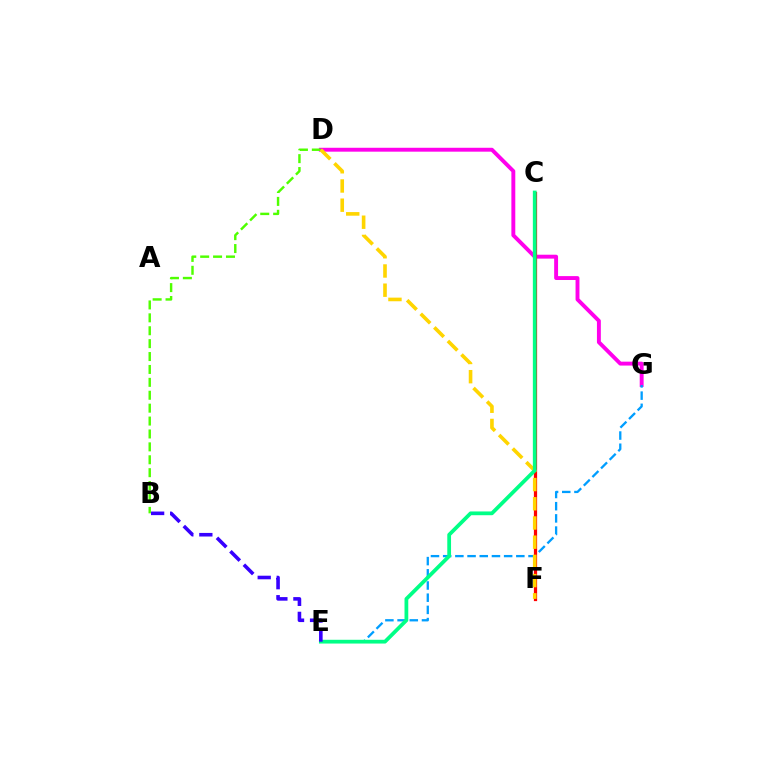{('D', 'G'): [{'color': '#ff00ed', 'line_style': 'solid', 'thickness': 2.81}], ('E', 'G'): [{'color': '#009eff', 'line_style': 'dashed', 'thickness': 1.66}], ('C', 'F'): [{'color': '#ff0000', 'line_style': 'solid', 'thickness': 2.33}], ('B', 'D'): [{'color': '#4fff00', 'line_style': 'dashed', 'thickness': 1.75}], ('D', 'F'): [{'color': '#ffd500', 'line_style': 'dashed', 'thickness': 2.61}], ('C', 'E'): [{'color': '#00ff86', 'line_style': 'solid', 'thickness': 2.71}], ('B', 'E'): [{'color': '#3700ff', 'line_style': 'dashed', 'thickness': 2.58}]}